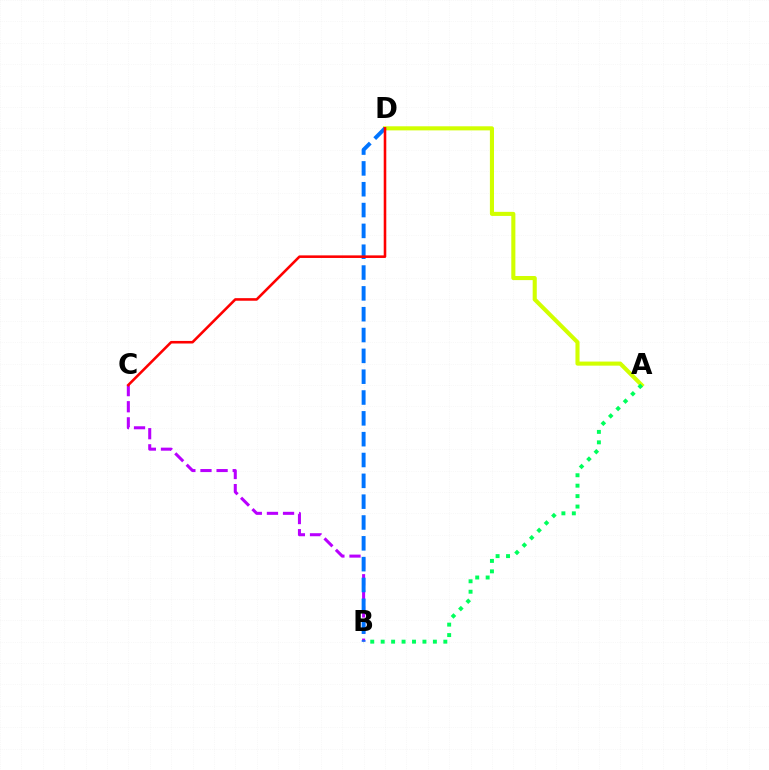{('A', 'D'): [{'color': '#d1ff00', 'line_style': 'solid', 'thickness': 2.95}], ('B', 'C'): [{'color': '#b900ff', 'line_style': 'dashed', 'thickness': 2.19}], ('A', 'B'): [{'color': '#00ff5c', 'line_style': 'dotted', 'thickness': 2.84}], ('B', 'D'): [{'color': '#0074ff', 'line_style': 'dashed', 'thickness': 2.83}], ('C', 'D'): [{'color': '#ff0000', 'line_style': 'solid', 'thickness': 1.86}]}